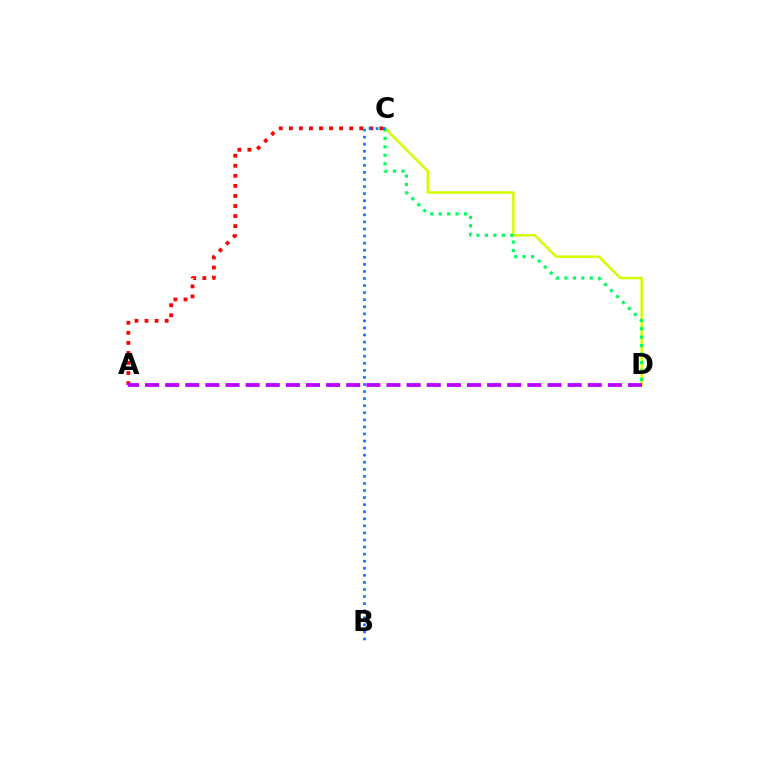{('C', 'D'): [{'color': '#d1ff00', 'line_style': 'solid', 'thickness': 1.79}, {'color': '#00ff5c', 'line_style': 'dotted', 'thickness': 2.29}], ('A', 'C'): [{'color': '#ff0000', 'line_style': 'dotted', 'thickness': 2.73}], ('B', 'C'): [{'color': '#0074ff', 'line_style': 'dotted', 'thickness': 1.92}], ('A', 'D'): [{'color': '#b900ff', 'line_style': 'dashed', 'thickness': 2.73}]}